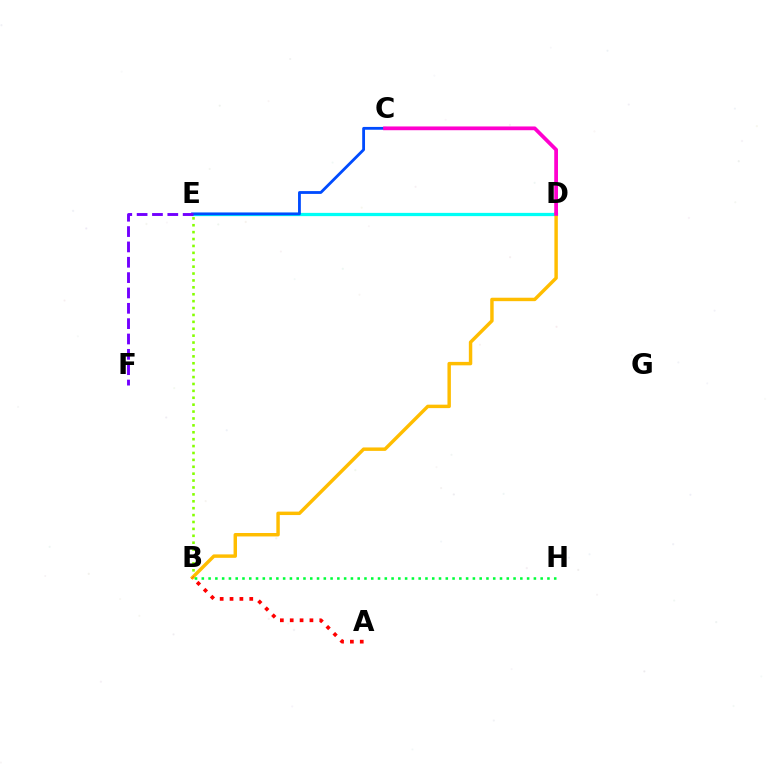{('D', 'E'): [{'color': '#00fff6', 'line_style': 'solid', 'thickness': 2.34}], ('B', 'E'): [{'color': '#84ff00', 'line_style': 'dotted', 'thickness': 1.88}], ('C', 'E'): [{'color': '#004bff', 'line_style': 'solid', 'thickness': 2.03}], ('B', 'D'): [{'color': '#ffbd00', 'line_style': 'solid', 'thickness': 2.48}], ('E', 'F'): [{'color': '#7200ff', 'line_style': 'dashed', 'thickness': 2.08}], ('B', 'H'): [{'color': '#00ff39', 'line_style': 'dotted', 'thickness': 1.84}], ('C', 'D'): [{'color': '#ff00cf', 'line_style': 'solid', 'thickness': 2.7}], ('A', 'B'): [{'color': '#ff0000', 'line_style': 'dotted', 'thickness': 2.68}]}